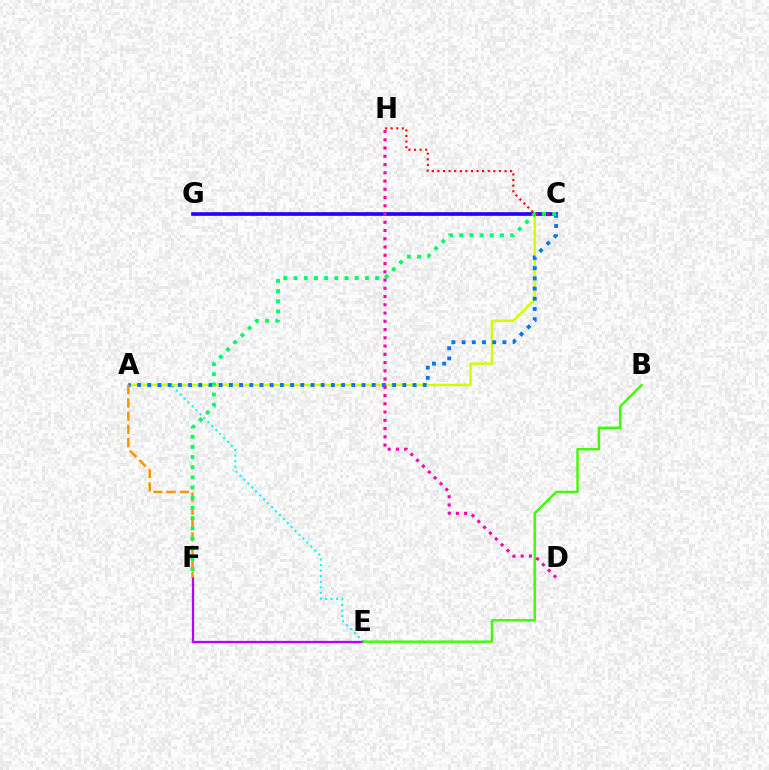{('A', 'E'): [{'color': '#00fff6', 'line_style': 'dotted', 'thickness': 1.51}], ('E', 'F'): [{'color': '#b900ff', 'line_style': 'solid', 'thickness': 1.64}], ('A', 'C'): [{'color': '#d1ff00', 'line_style': 'solid', 'thickness': 1.78}, {'color': '#0074ff', 'line_style': 'dotted', 'thickness': 2.77}], ('C', 'G'): [{'color': '#2500ff', 'line_style': 'solid', 'thickness': 2.63}], ('B', 'E'): [{'color': '#3dff00', 'line_style': 'solid', 'thickness': 1.74}], ('D', 'H'): [{'color': '#ff00ac', 'line_style': 'dotted', 'thickness': 2.24}], ('A', 'F'): [{'color': '#ff9400', 'line_style': 'dashed', 'thickness': 1.8}], ('C', 'H'): [{'color': '#ff0000', 'line_style': 'dotted', 'thickness': 1.52}], ('C', 'F'): [{'color': '#00ff5c', 'line_style': 'dotted', 'thickness': 2.77}]}